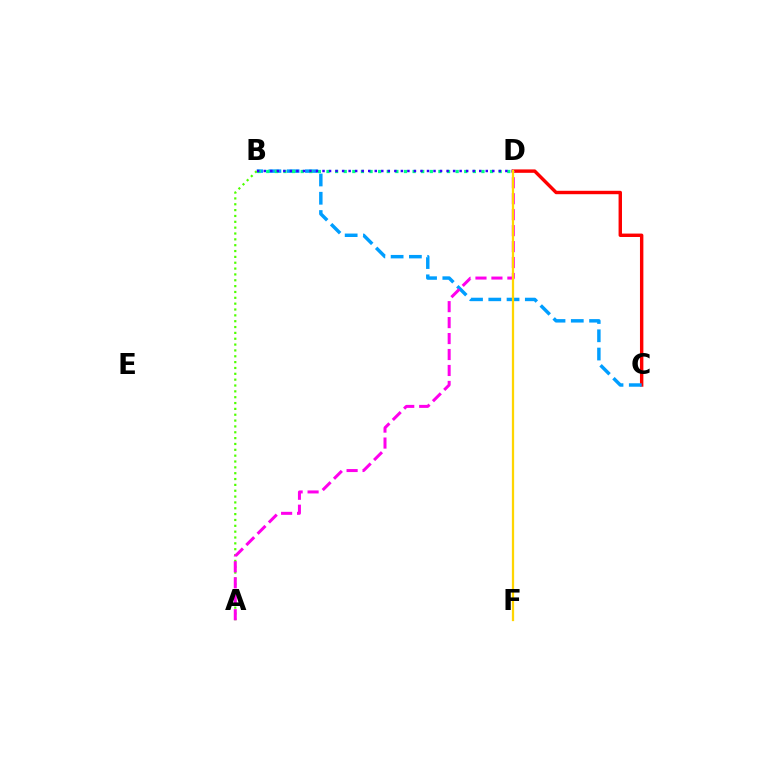{('C', 'D'): [{'color': '#ff0000', 'line_style': 'solid', 'thickness': 2.46}], ('B', 'C'): [{'color': '#009eff', 'line_style': 'dashed', 'thickness': 2.48}], ('A', 'B'): [{'color': '#4fff00', 'line_style': 'dotted', 'thickness': 1.59}], ('A', 'D'): [{'color': '#ff00ed', 'line_style': 'dashed', 'thickness': 2.17}], ('B', 'D'): [{'color': '#00ff86', 'line_style': 'dotted', 'thickness': 2.34}, {'color': '#3700ff', 'line_style': 'dotted', 'thickness': 1.77}], ('D', 'F'): [{'color': '#ffd500', 'line_style': 'solid', 'thickness': 1.63}]}